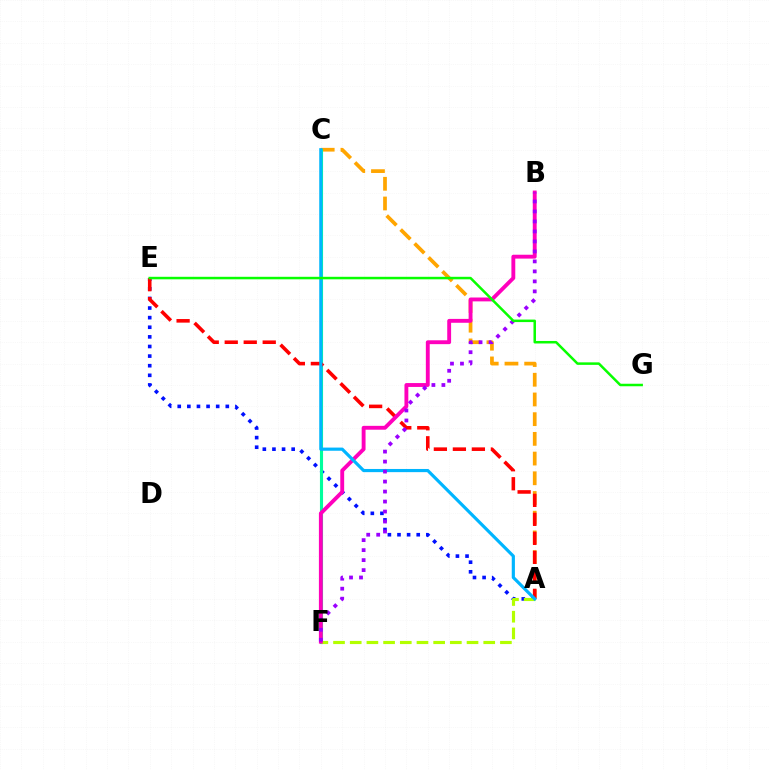{('A', 'C'): [{'color': '#ffa500', 'line_style': 'dashed', 'thickness': 2.68}, {'color': '#00b5ff', 'line_style': 'solid', 'thickness': 2.28}], ('A', 'E'): [{'color': '#0010ff', 'line_style': 'dotted', 'thickness': 2.61}, {'color': '#ff0000', 'line_style': 'dashed', 'thickness': 2.58}], ('C', 'F'): [{'color': '#00ff9d', 'line_style': 'solid', 'thickness': 2.24}], ('A', 'F'): [{'color': '#b3ff00', 'line_style': 'dashed', 'thickness': 2.27}], ('B', 'F'): [{'color': '#ff00bd', 'line_style': 'solid', 'thickness': 2.79}, {'color': '#9b00ff', 'line_style': 'dotted', 'thickness': 2.72}], ('E', 'G'): [{'color': '#08ff00', 'line_style': 'solid', 'thickness': 1.81}]}